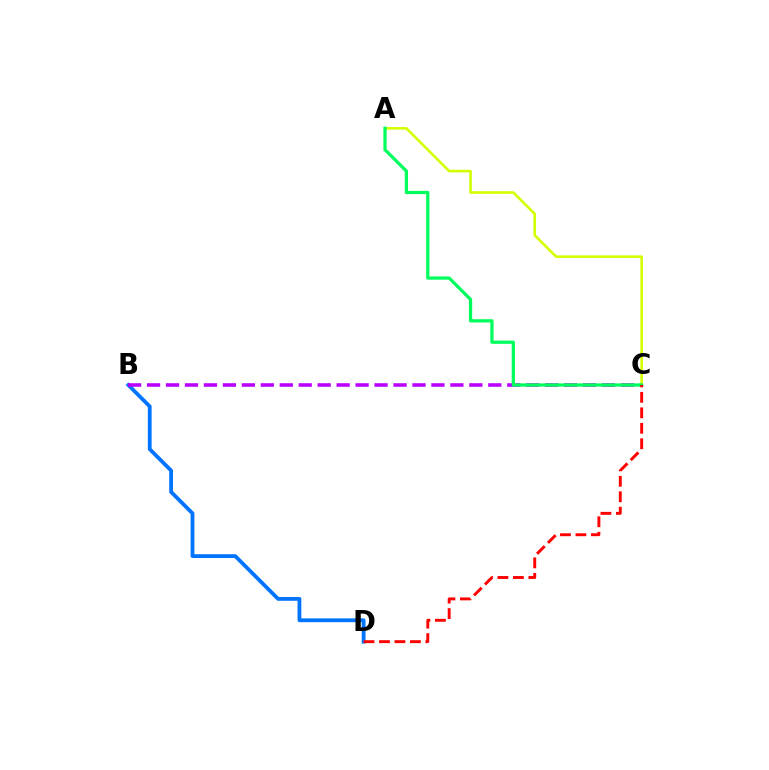{('B', 'D'): [{'color': '#0074ff', 'line_style': 'solid', 'thickness': 2.73}], ('B', 'C'): [{'color': '#b900ff', 'line_style': 'dashed', 'thickness': 2.58}], ('A', 'C'): [{'color': '#d1ff00', 'line_style': 'solid', 'thickness': 1.87}, {'color': '#00ff5c', 'line_style': 'solid', 'thickness': 2.34}], ('C', 'D'): [{'color': '#ff0000', 'line_style': 'dashed', 'thickness': 2.1}]}